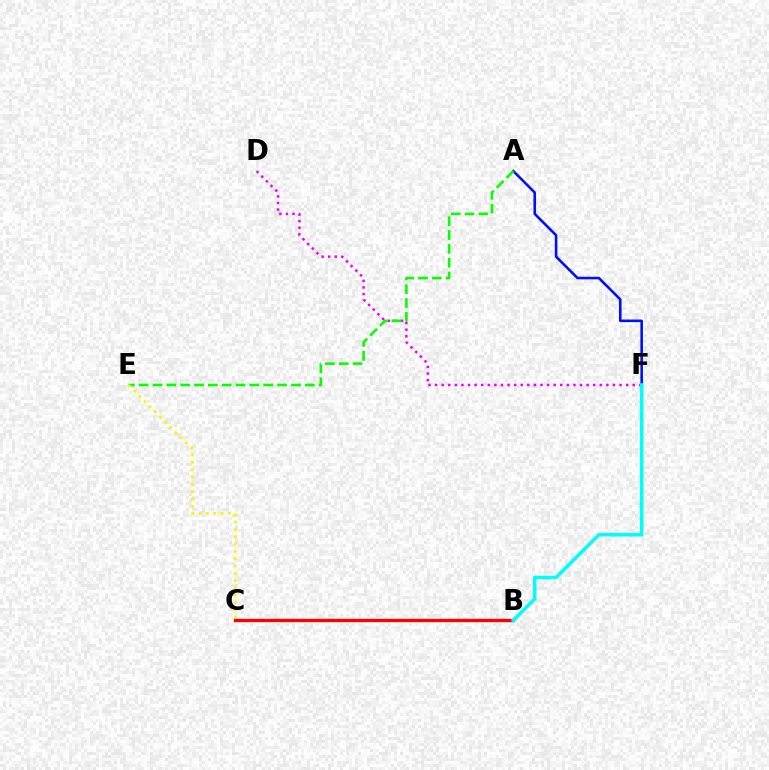{('D', 'F'): [{'color': '#ee00ff', 'line_style': 'dotted', 'thickness': 1.79}], ('A', 'F'): [{'color': '#0010ff', 'line_style': 'solid', 'thickness': 1.87}], ('A', 'E'): [{'color': '#08ff00', 'line_style': 'dashed', 'thickness': 1.88}], ('C', 'E'): [{'color': '#fcf500', 'line_style': 'dotted', 'thickness': 1.99}], ('B', 'C'): [{'color': '#ff0000', 'line_style': 'solid', 'thickness': 2.36}], ('B', 'F'): [{'color': '#00fff6', 'line_style': 'solid', 'thickness': 2.55}]}